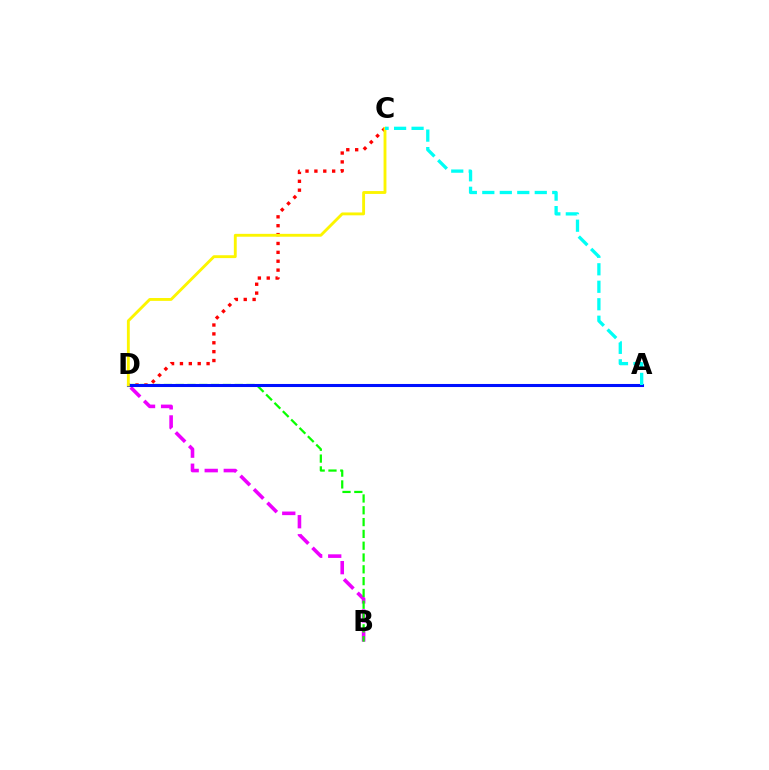{('B', 'D'): [{'color': '#ee00ff', 'line_style': 'dashed', 'thickness': 2.59}, {'color': '#08ff00', 'line_style': 'dashed', 'thickness': 1.6}], ('C', 'D'): [{'color': '#ff0000', 'line_style': 'dotted', 'thickness': 2.41}, {'color': '#fcf500', 'line_style': 'solid', 'thickness': 2.06}], ('A', 'D'): [{'color': '#0010ff', 'line_style': 'solid', 'thickness': 2.21}], ('A', 'C'): [{'color': '#00fff6', 'line_style': 'dashed', 'thickness': 2.37}]}